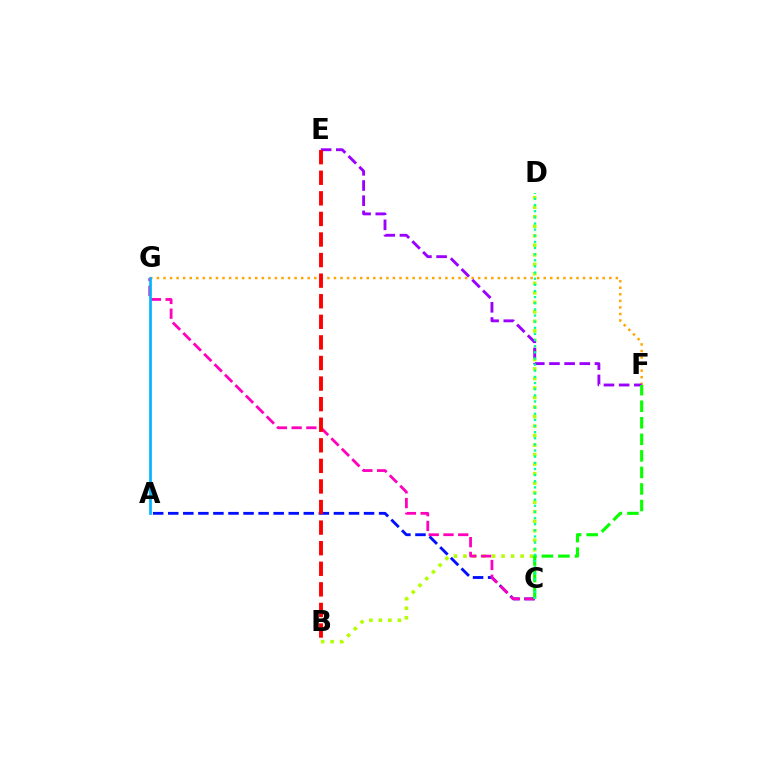{('A', 'C'): [{'color': '#0010ff', 'line_style': 'dashed', 'thickness': 2.05}], ('B', 'D'): [{'color': '#b3ff00', 'line_style': 'dotted', 'thickness': 2.59}], ('F', 'G'): [{'color': '#ffa500', 'line_style': 'dotted', 'thickness': 1.78}], ('C', 'G'): [{'color': '#ff00bd', 'line_style': 'dashed', 'thickness': 2.0}], ('E', 'F'): [{'color': '#9b00ff', 'line_style': 'dashed', 'thickness': 2.06}], ('C', 'F'): [{'color': '#08ff00', 'line_style': 'dashed', 'thickness': 2.25}], ('A', 'G'): [{'color': '#00b5ff', 'line_style': 'solid', 'thickness': 1.94}], ('C', 'D'): [{'color': '#00ff9d', 'line_style': 'dotted', 'thickness': 1.67}], ('B', 'E'): [{'color': '#ff0000', 'line_style': 'dashed', 'thickness': 2.8}]}